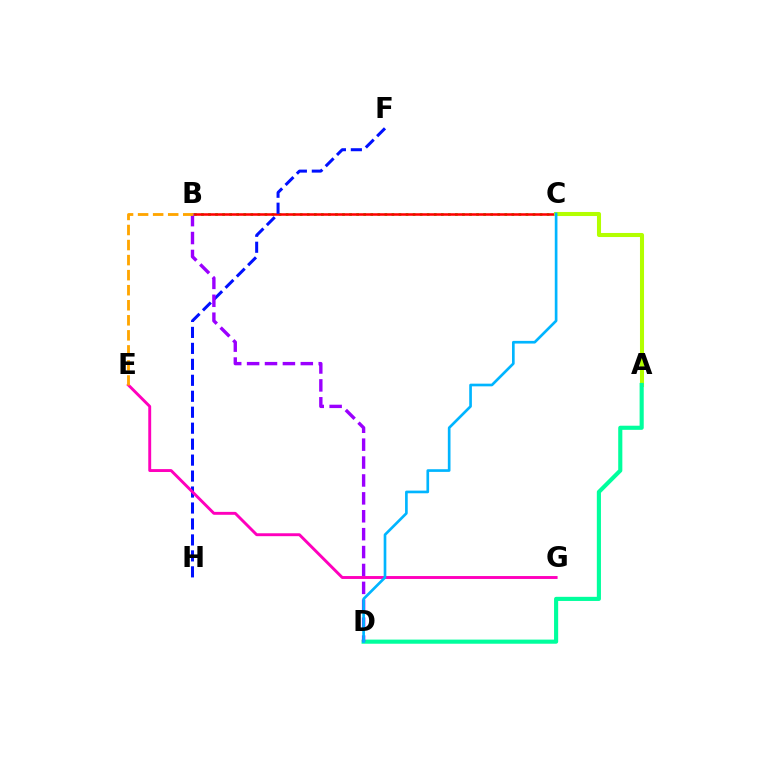{('B', 'C'): [{'color': '#08ff00', 'line_style': 'dotted', 'thickness': 1.92}, {'color': '#ff0000', 'line_style': 'solid', 'thickness': 1.83}], ('F', 'H'): [{'color': '#0010ff', 'line_style': 'dashed', 'thickness': 2.17}], ('A', 'C'): [{'color': '#b3ff00', 'line_style': 'solid', 'thickness': 2.92}], ('A', 'D'): [{'color': '#00ff9d', 'line_style': 'solid', 'thickness': 2.97}], ('B', 'D'): [{'color': '#9b00ff', 'line_style': 'dashed', 'thickness': 2.43}], ('E', 'G'): [{'color': '#ff00bd', 'line_style': 'solid', 'thickness': 2.09}], ('B', 'E'): [{'color': '#ffa500', 'line_style': 'dashed', 'thickness': 2.04}], ('C', 'D'): [{'color': '#00b5ff', 'line_style': 'solid', 'thickness': 1.92}]}